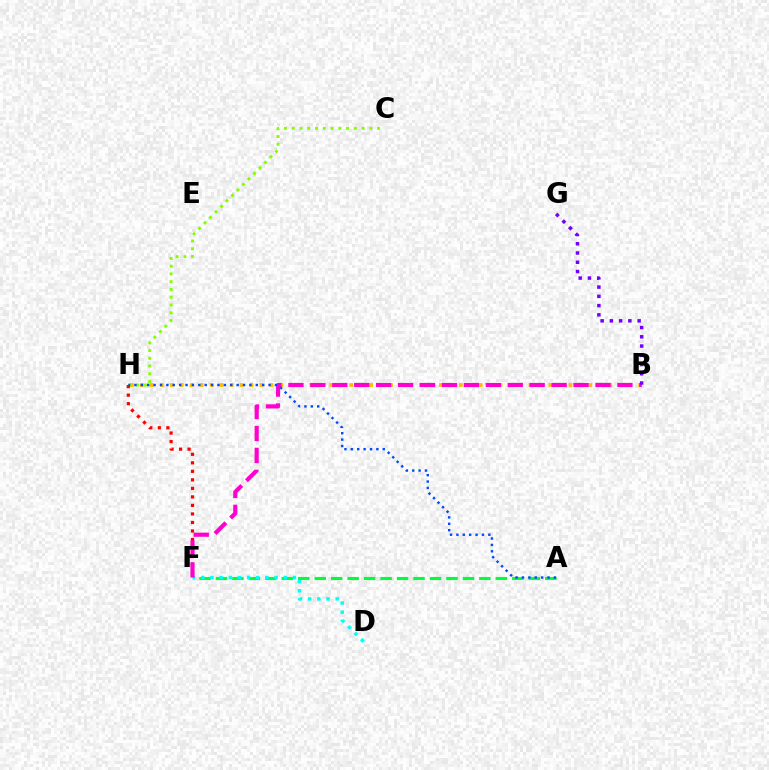{('A', 'F'): [{'color': '#00ff39', 'line_style': 'dashed', 'thickness': 2.24}], ('B', 'H'): [{'color': '#ffbd00', 'line_style': 'dotted', 'thickness': 2.71}], ('C', 'H'): [{'color': '#84ff00', 'line_style': 'dotted', 'thickness': 2.11}], ('D', 'F'): [{'color': '#00fff6', 'line_style': 'dotted', 'thickness': 2.49}], ('F', 'H'): [{'color': '#ff0000', 'line_style': 'dotted', 'thickness': 2.32}], ('B', 'F'): [{'color': '#ff00cf', 'line_style': 'dashed', 'thickness': 2.98}], ('B', 'G'): [{'color': '#7200ff', 'line_style': 'dotted', 'thickness': 2.51}], ('A', 'H'): [{'color': '#004bff', 'line_style': 'dotted', 'thickness': 1.74}]}